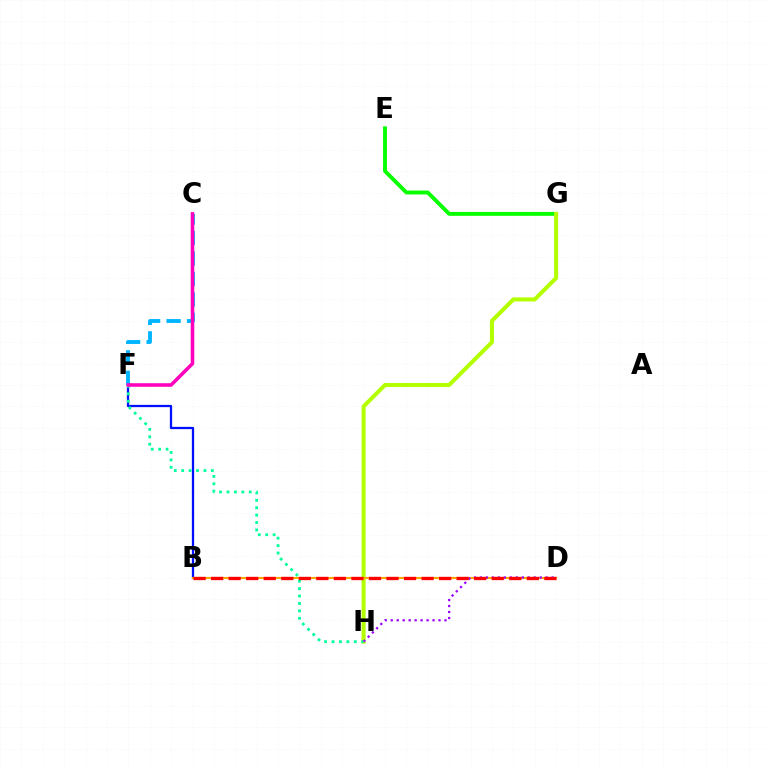{('E', 'G'): [{'color': '#08ff00', 'line_style': 'solid', 'thickness': 2.8}], ('B', 'F'): [{'color': '#0010ff', 'line_style': 'solid', 'thickness': 1.64}], ('C', 'F'): [{'color': '#00b5ff', 'line_style': 'dashed', 'thickness': 2.78}, {'color': '#ff00bd', 'line_style': 'solid', 'thickness': 2.56}], ('G', 'H'): [{'color': '#b3ff00', 'line_style': 'solid', 'thickness': 2.91}], ('F', 'H'): [{'color': '#00ff9d', 'line_style': 'dotted', 'thickness': 2.01}], ('B', 'D'): [{'color': '#ffa500', 'line_style': 'solid', 'thickness': 1.52}, {'color': '#ff0000', 'line_style': 'dashed', 'thickness': 2.38}], ('D', 'H'): [{'color': '#9b00ff', 'line_style': 'dotted', 'thickness': 1.62}]}